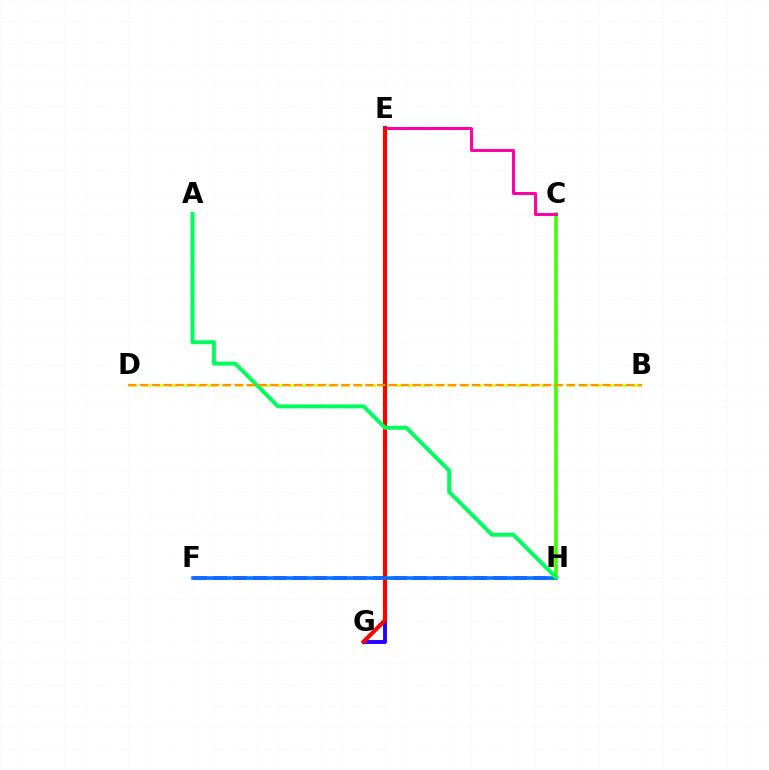{('E', 'G'): [{'color': '#2500ff', 'line_style': 'solid', 'thickness': 2.81}, {'color': '#ff0000', 'line_style': 'solid', 'thickness': 2.97}], ('B', 'D'): [{'color': '#d1ff00', 'line_style': 'dashed', 'thickness': 1.8}, {'color': '#ff9400', 'line_style': 'dashed', 'thickness': 1.61}], ('C', 'H'): [{'color': '#3dff00', 'line_style': 'solid', 'thickness': 2.59}], ('C', 'E'): [{'color': '#ff00ac', 'line_style': 'solid', 'thickness': 2.15}], ('F', 'H'): [{'color': '#00fff6', 'line_style': 'dashed', 'thickness': 1.85}, {'color': '#b900ff', 'line_style': 'dashed', 'thickness': 2.72}, {'color': '#0074ff', 'line_style': 'solid', 'thickness': 2.54}], ('A', 'H'): [{'color': '#00ff5c', 'line_style': 'solid', 'thickness': 2.85}]}